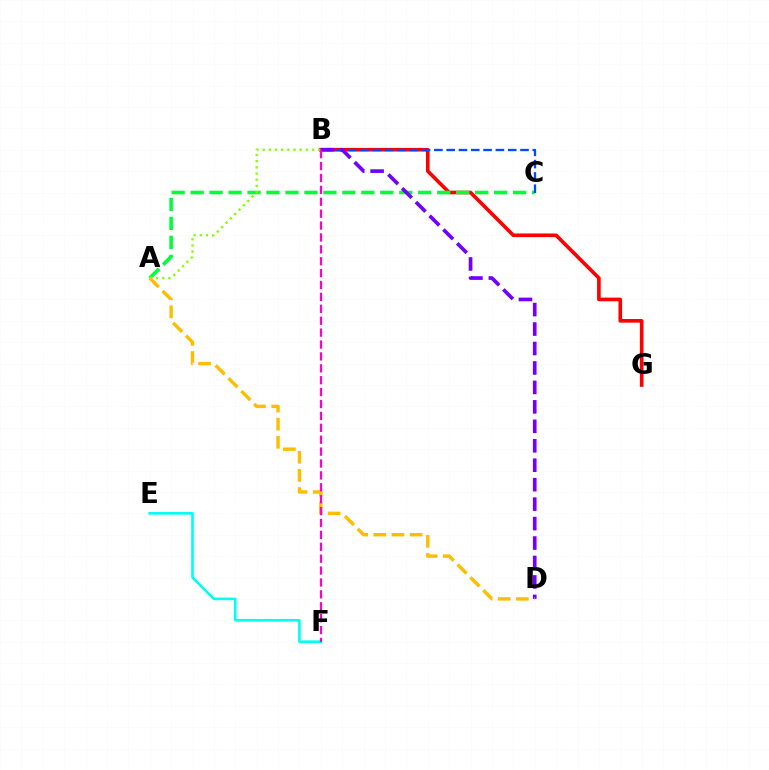{('E', 'F'): [{'color': '#00fff6', 'line_style': 'solid', 'thickness': 1.89}], ('B', 'G'): [{'color': '#ff0000', 'line_style': 'solid', 'thickness': 2.61}], ('A', 'C'): [{'color': '#00ff39', 'line_style': 'dashed', 'thickness': 2.58}], ('B', 'C'): [{'color': '#004bff', 'line_style': 'dashed', 'thickness': 1.67}], ('B', 'D'): [{'color': '#7200ff', 'line_style': 'dashed', 'thickness': 2.64}], ('A', 'B'): [{'color': '#84ff00', 'line_style': 'dotted', 'thickness': 1.68}], ('A', 'D'): [{'color': '#ffbd00', 'line_style': 'dashed', 'thickness': 2.47}], ('B', 'F'): [{'color': '#ff00cf', 'line_style': 'dashed', 'thickness': 1.62}]}